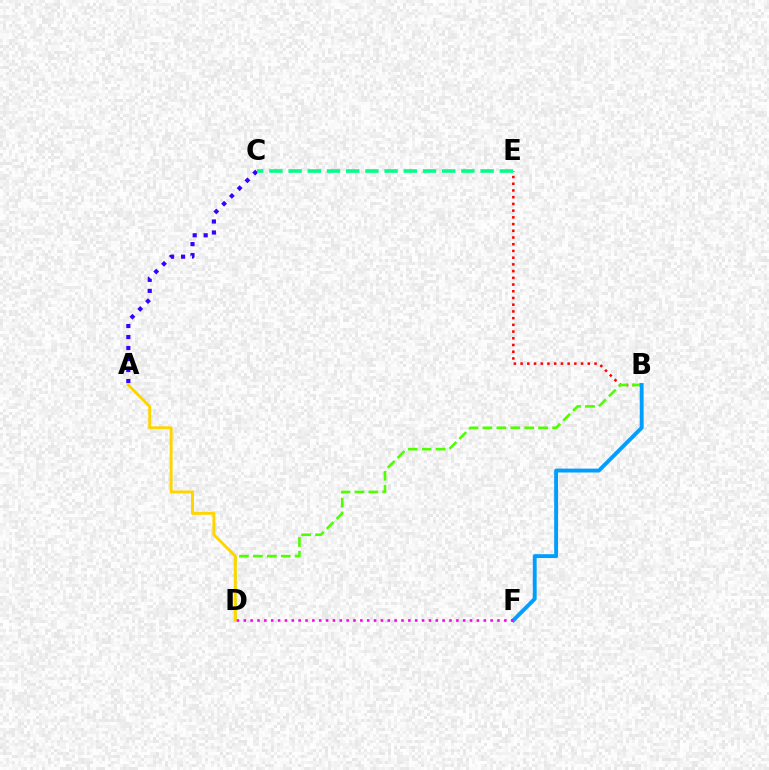{('B', 'E'): [{'color': '#ff0000', 'line_style': 'dotted', 'thickness': 1.83}], ('A', 'C'): [{'color': '#3700ff', 'line_style': 'dotted', 'thickness': 2.99}], ('B', 'D'): [{'color': '#4fff00', 'line_style': 'dashed', 'thickness': 1.89}], ('A', 'D'): [{'color': '#ffd500', 'line_style': 'solid', 'thickness': 2.11}], ('B', 'F'): [{'color': '#009eff', 'line_style': 'solid', 'thickness': 2.79}], ('D', 'F'): [{'color': '#ff00ed', 'line_style': 'dotted', 'thickness': 1.86}], ('C', 'E'): [{'color': '#00ff86', 'line_style': 'dashed', 'thickness': 2.61}]}